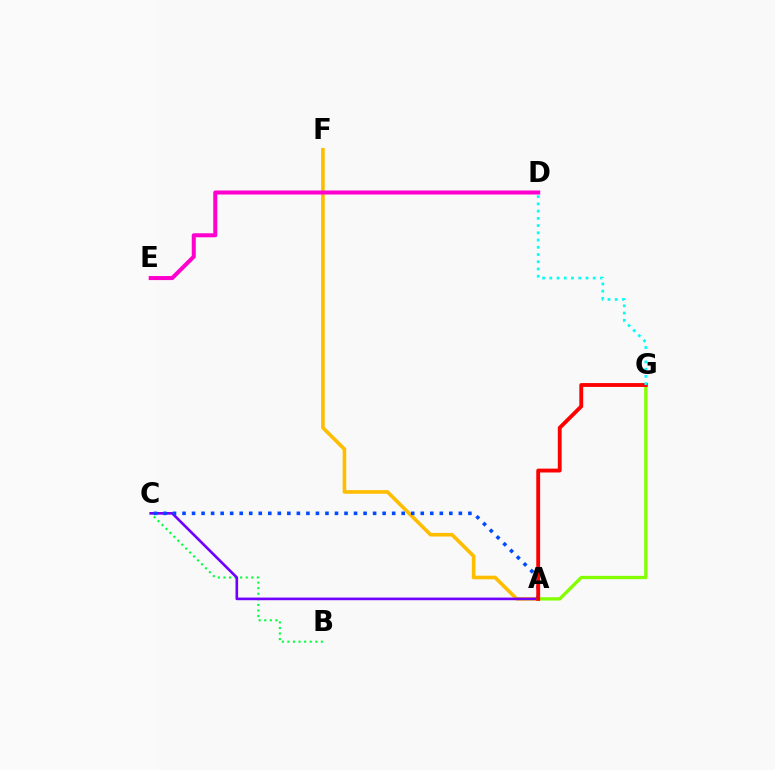{('A', 'F'): [{'color': '#ffbd00', 'line_style': 'solid', 'thickness': 2.6}], ('B', 'C'): [{'color': '#00ff39', 'line_style': 'dotted', 'thickness': 1.51}], ('D', 'E'): [{'color': '#ff00cf', 'line_style': 'solid', 'thickness': 2.9}], ('A', 'C'): [{'color': '#7200ff', 'line_style': 'solid', 'thickness': 1.9}, {'color': '#004bff', 'line_style': 'dotted', 'thickness': 2.59}], ('A', 'G'): [{'color': '#84ff00', 'line_style': 'solid', 'thickness': 2.38}, {'color': '#ff0000', 'line_style': 'solid', 'thickness': 2.77}], ('D', 'G'): [{'color': '#00fff6', 'line_style': 'dotted', 'thickness': 1.96}]}